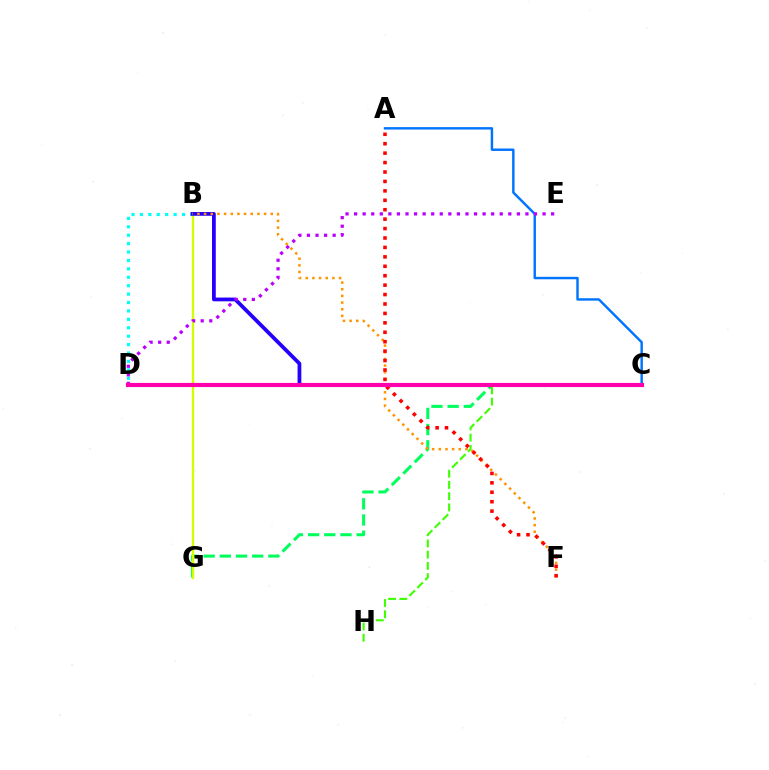{('C', 'G'): [{'color': '#00ff5c', 'line_style': 'dashed', 'thickness': 2.2}], ('B', 'D'): [{'color': '#00fff6', 'line_style': 'dotted', 'thickness': 2.29}], ('C', 'H'): [{'color': '#3dff00', 'line_style': 'dashed', 'thickness': 1.53}], ('A', 'C'): [{'color': '#0074ff', 'line_style': 'solid', 'thickness': 1.75}], ('B', 'G'): [{'color': '#d1ff00', 'line_style': 'solid', 'thickness': 1.69}], ('B', 'C'): [{'color': '#2500ff', 'line_style': 'solid', 'thickness': 2.71}], ('D', 'E'): [{'color': '#b900ff', 'line_style': 'dotted', 'thickness': 2.33}], ('B', 'F'): [{'color': '#ff9400', 'line_style': 'dotted', 'thickness': 1.81}], ('A', 'F'): [{'color': '#ff0000', 'line_style': 'dotted', 'thickness': 2.56}], ('C', 'D'): [{'color': '#ff00ac', 'line_style': 'solid', 'thickness': 2.98}]}